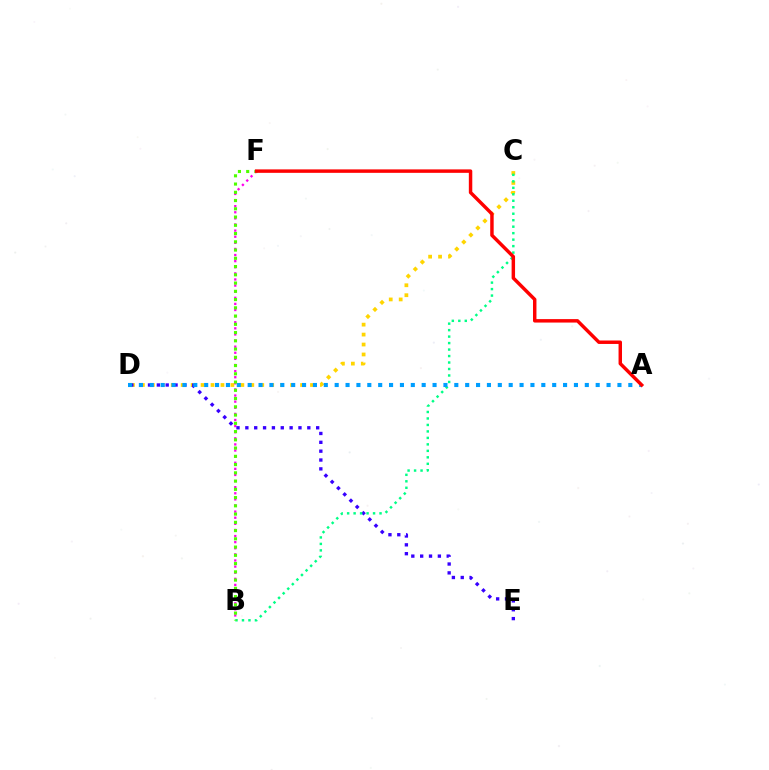{('C', 'D'): [{'color': '#ffd500', 'line_style': 'dotted', 'thickness': 2.7}], ('B', 'F'): [{'color': '#ff00ed', 'line_style': 'dotted', 'thickness': 1.66}, {'color': '#4fff00', 'line_style': 'dotted', 'thickness': 2.24}], ('D', 'E'): [{'color': '#3700ff', 'line_style': 'dotted', 'thickness': 2.41}], ('B', 'C'): [{'color': '#00ff86', 'line_style': 'dotted', 'thickness': 1.76}], ('A', 'D'): [{'color': '#009eff', 'line_style': 'dotted', 'thickness': 2.95}], ('A', 'F'): [{'color': '#ff0000', 'line_style': 'solid', 'thickness': 2.48}]}